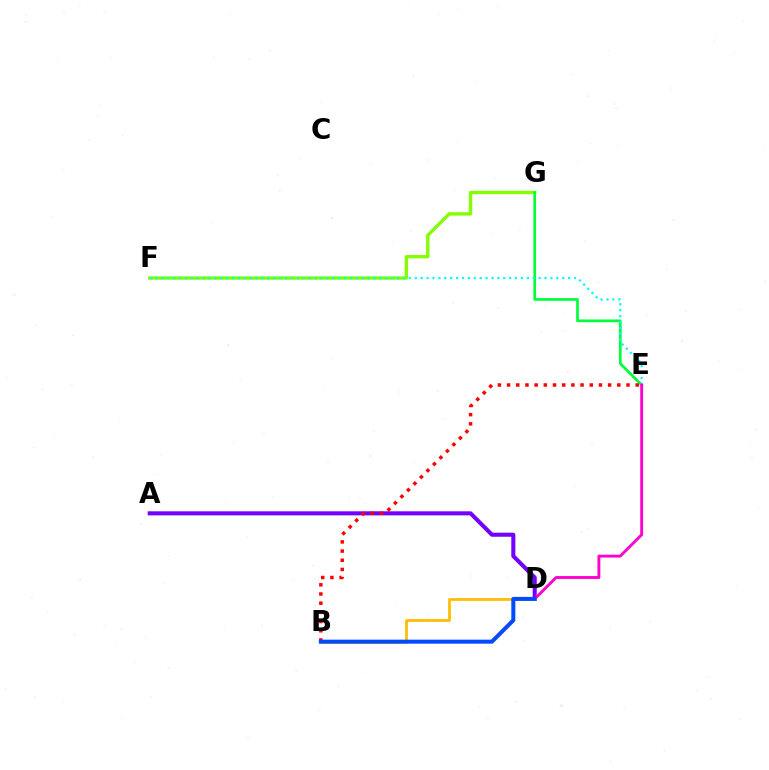{('F', 'G'): [{'color': '#84ff00', 'line_style': 'solid', 'thickness': 2.42}], ('E', 'G'): [{'color': '#00ff39', 'line_style': 'solid', 'thickness': 1.95}], ('A', 'D'): [{'color': '#7200ff', 'line_style': 'solid', 'thickness': 2.92}], ('B', 'E'): [{'color': '#ff0000', 'line_style': 'dotted', 'thickness': 2.5}], ('E', 'F'): [{'color': '#00fff6', 'line_style': 'dotted', 'thickness': 1.6}], ('D', 'E'): [{'color': '#ff00cf', 'line_style': 'solid', 'thickness': 2.07}], ('B', 'D'): [{'color': '#ffbd00', 'line_style': 'solid', 'thickness': 1.98}, {'color': '#004bff', 'line_style': 'solid', 'thickness': 2.89}]}